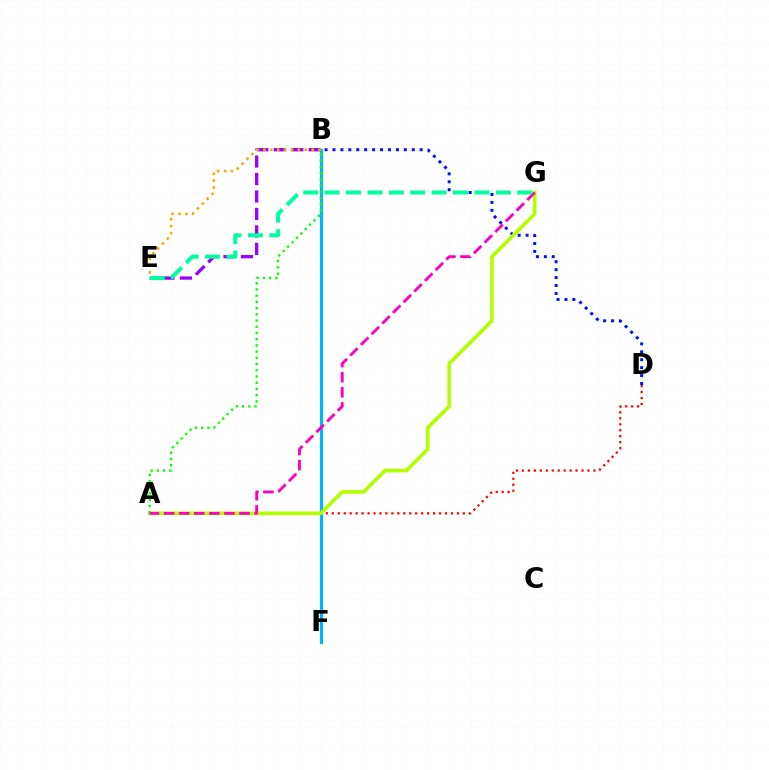{('B', 'D'): [{'color': '#0010ff', 'line_style': 'dotted', 'thickness': 2.15}], ('B', 'E'): [{'color': '#9b00ff', 'line_style': 'dashed', 'thickness': 2.37}, {'color': '#ffa500', 'line_style': 'dotted', 'thickness': 1.87}], ('B', 'F'): [{'color': '#00b5ff', 'line_style': 'solid', 'thickness': 2.33}], ('A', 'D'): [{'color': '#ff0000', 'line_style': 'dotted', 'thickness': 1.62}], ('A', 'G'): [{'color': '#b3ff00', 'line_style': 'solid', 'thickness': 2.63}, {'color': '#ff00bd', 'line_style': 'dashed', 'thickness': 2.05}], ('A', 'B'): [{'color': '#08ff00', 'line_style': 'dotted', 'thickness': 1.69}], ('E', 'G'): [{'color': '#00ff9d', 'line_style': 'dashed', 'thickness': 2.91}]}